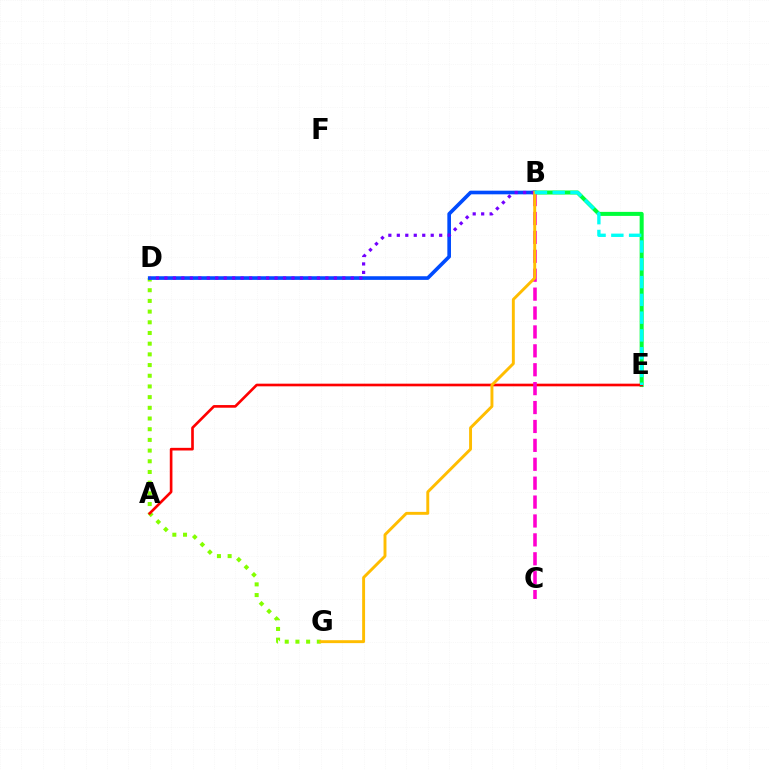{('D', 'G'): [{'color': '#84ff00', 'line_style': 'dotted', 'thickness': 2.9}], ('B', 'E'): [{'color': '#00ff39', 'line_style': 'solid', 'thickness': 2.91}, {'color': '#00fff6', 'line_style': 'dashed', 'thickness': 2.42}], ('A', 'E'): [{'color': '#ff0000', 'line_style': 'solid', 'thickness': 1.91}], ('B', 'D'): [{'color': '#004bff', 'line_style': 'solid', 'thickness': 2.62}, {'color': '#7200ff', 'line_style': 'dotted', 'thickness': 2.3}], ('B', 'C'): [{'color': '#ff00cf', 'line_style': 'dashed', 'thickness': 2.57}], ('B', 'G'): [{'color': '#ffbd00', 'line_style': 'solid', 'thickness': 2.1}]}